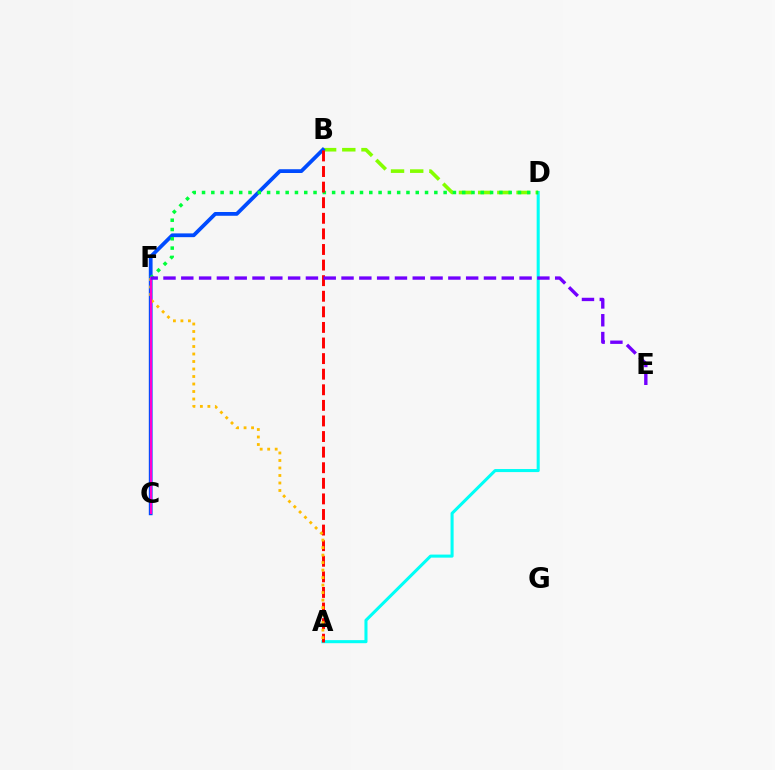{('A', 'D'): [{'color': '#00fff6', 'line_style': 'solid', 'thickness': 2.2}], ('B', 'D'): [{'color': '#84ff00', 'line_style': 'dashed', 'thickness': 2.61}], ('B', 'C'): [{'color': '#004bff', 'line_style': 'solid', 'thickness': 2.72}], ('D', 'F'): [{'color': '#00ff39', 'line_style': 'dotted', 'thickness': 2.52}], ('A', 'B'): [{'color': '#ff0000', 'line_style': 'dashed', 'thickness': 2.12}], ('A', 'F'): [{'color': '#ffbd00', 'line_style': 'dotted', 'thickness': 2.04}], ('C', 'F'): [{'color': '#ff00cf', 'line_style': 'solid', 'thickness': 1.53}], ('E', 'F'): [{'color': '#7200ff', 'line_style': 'dashed', 'thickness': 2.42}]}